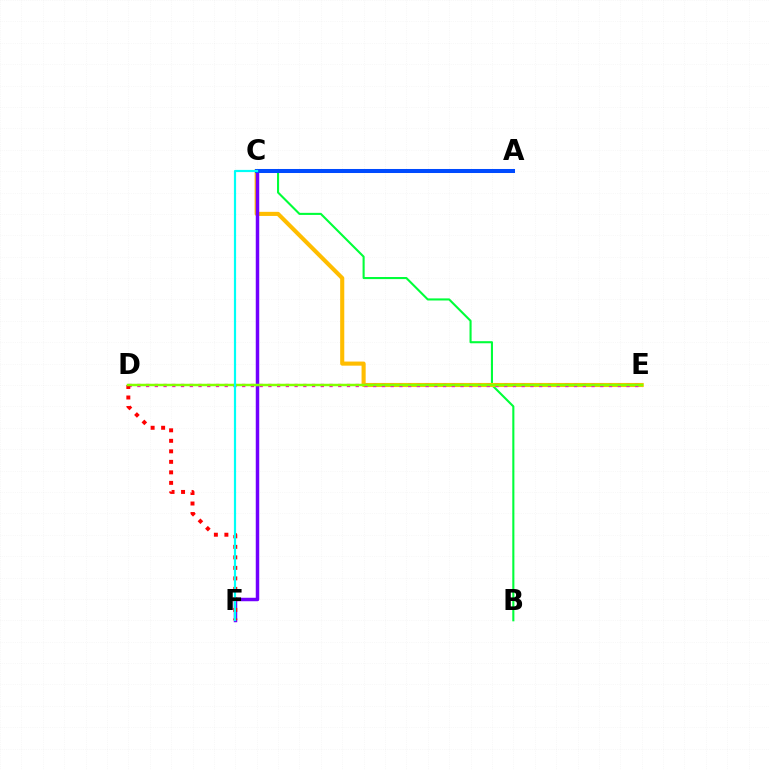{('B', 'C'): [{'color': '#00ff39', 'line_style': 'solid', 'thickness': 1.51}], ('C', 'E'): [{'color': '#ffbd00', 'line_style': 'solid', 'thickness': 2.96}], ('D', 'E'): [{'color': '#ff00cf', 'line_style': 'dotted', 'thickness': 2.37}, {'color': '#84ff00', 'line_style': 'solid', 'thickness': 1.79}], ('C', 'F'): [{'color': '#7200ff', 'line_style': 'solid', 'thickness': 2.51}, {'color': '#00fff6', 'line_style': 'solid', 'thickness': 1.58}], ('D', 'F'): [{'color': '#ff0000', 'line_style': 'dotted', 'thickness': 2.86}], ('A', 'C'): [{'color': '#004bff', 'line_style': 'solid', 'thickness': 2.9}]}